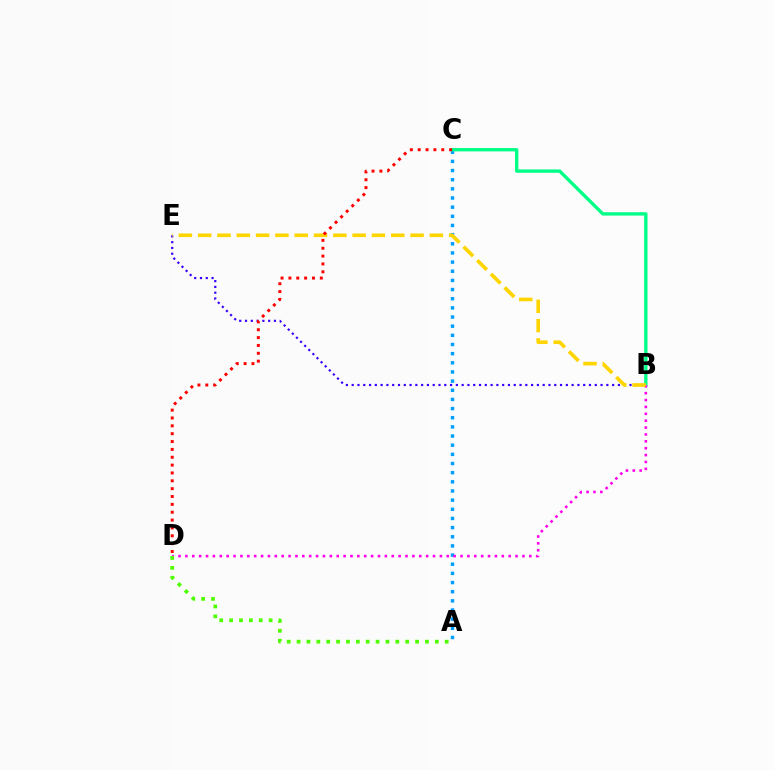{('A', 'C'): [{'color': '#009eff', 'line_style': 'dotted', 'thickness': 2.49}], ('B', 'C'): [{'color': '#00ff86', 'line_style': 'solid', 'thickness': 2.42}], ('B', 'D'): [{'color': '#ff00ed', 'line_style': 'dotted', 'thickness': 1.87}], ('B', 'E'): [{'color': '#3700ff', 'line_style': 'dotted', 'thickness': 1.57}, {'color': '#ffd500', 'line_style': 'dashed', 'thickness': 2.62}], ('C', 'D'): [{'color': '#ff0000', 'line_style': 'dotted', 'thickness': 2.13}], ('A', 'D'): [{'color': '#4fff00', 'line_style': 'dotted', 'thickness': 2.68}]}